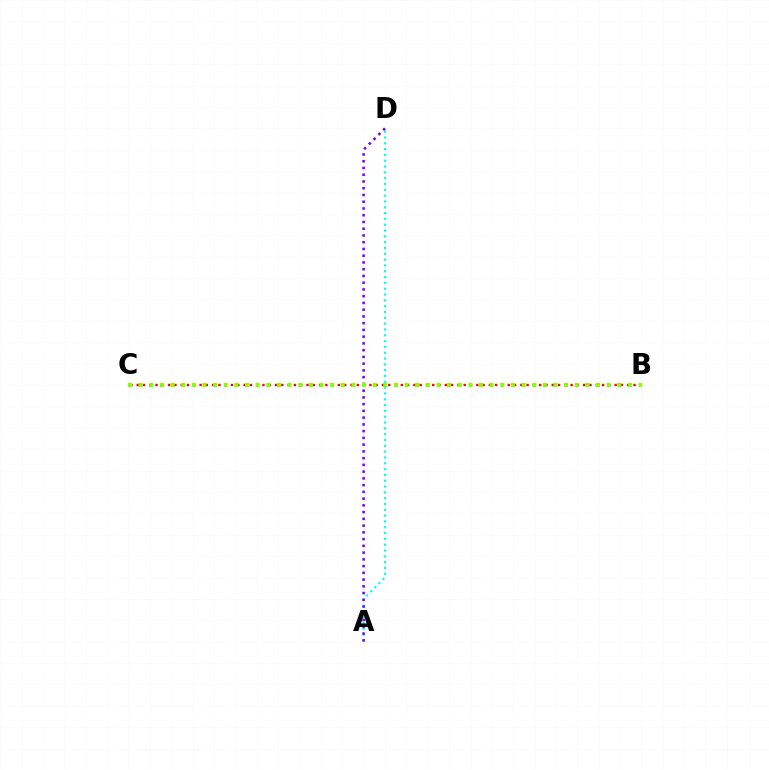{('B', 'C'): [{'color': '#ff0000', 'line_style': 'dotted', 'thickness': 1.71}, {'color': '#84ff00', 'line_style': 'dotted', 'thickness': 2.89}], ('A', 'D'): [{'color': '#00fff6', 'line_style': 'dotted', 'thickness': 1.58}, {'color': '#7200ff', 'line_style': 'dotted', 'thickness': 1.83}]}